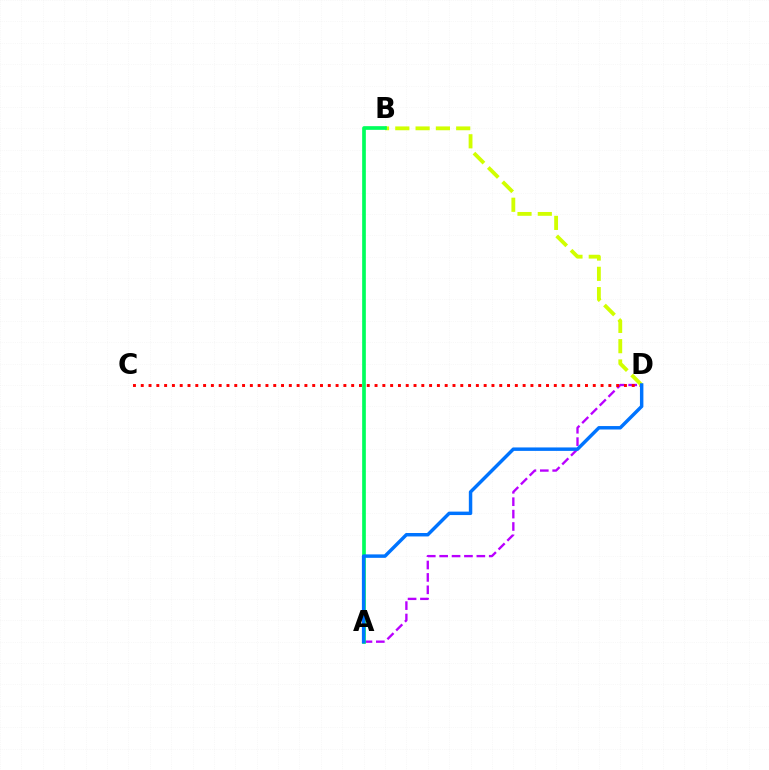{('A', 'D'): [{'color': '#b900ff', 'line_style': 'dashed', 'thickness': 1.68}, {'color': '#0074ff', 'line_style': 'solid', 'thickness': 2.48}], ('C', 'D'): [{'color': '#ff0000', 'line_style': 'dotted', 'thickness': 2.12}], ('B', 'D'): [{'color': '#d1ff00', 'line_style': 'dashed', 'thickness': 2.76}], ('A', 'B'): [{'color': '#00ff5c', 'line_style': 'solid', 'thickness': 2.65}]}